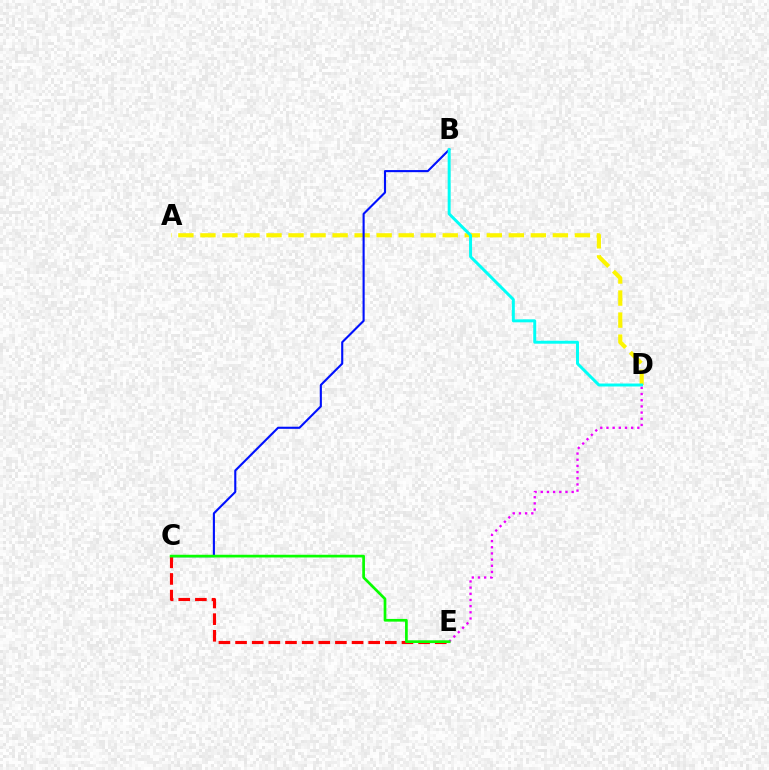{('A', 'D'): [{'color': '#fcf500', 'line_style': 'dashed', 'thickness': 2.99}], ('B', 'C'): [{'color': '#0010ff', 'line_style': 'solid', 'thickness': 1.52}], ('B', 'D'): [{'color': '#00fff6', 'line_style': 'solid', 'thickness': 2.13}], ('C', 'E'): [{'color': '#ff0000', 'line_style': 'dashed', 'thickness': 2.26}, {'color': '#08ff00', 'line_style': 'solid', 'thickness': 1.95}], ('D', 'E'): [{'color': '#ee00ff', 'line_style': 'dotted', 'thickness': 1.68}]}